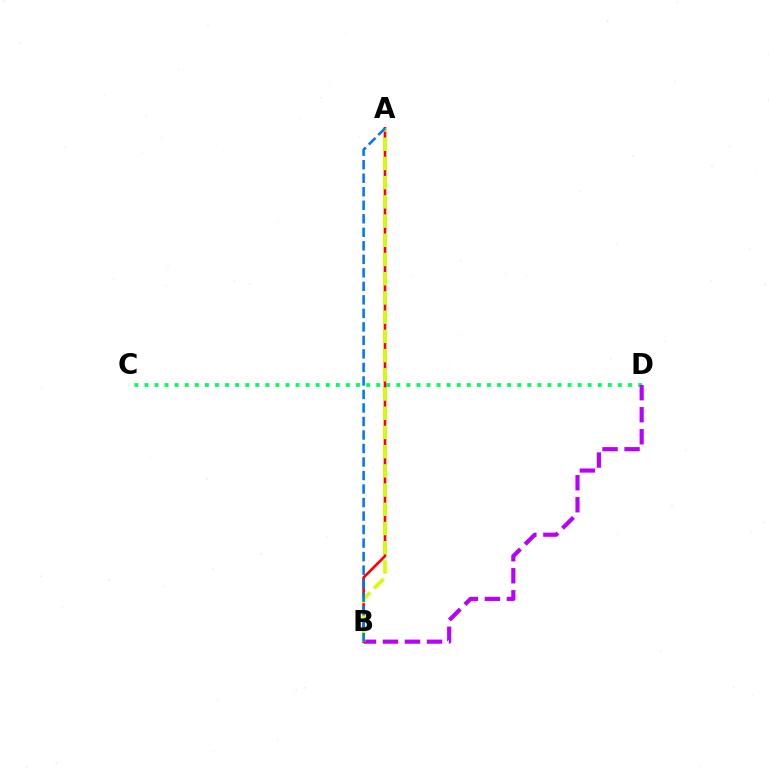{('C', 'D'): [{'color': '#00ff5c', 'line_style': 'dotted', 'thickness': 2.74}], ('B', 'D'): [{'color': '#b900ff', 'line_style': 'dashed', 'thickness': 2.99}], ('A', 'B'): [{'color': '#ff0000', 'line_style': 'solid', 'thickness': 1.9}, {'color': '#d1ff00', 'line_style': 'dashed', 'thickness': 2.61}, {'color': '#0074ff', 'line_style': 'dashed', 'thickness': 1.84}]}